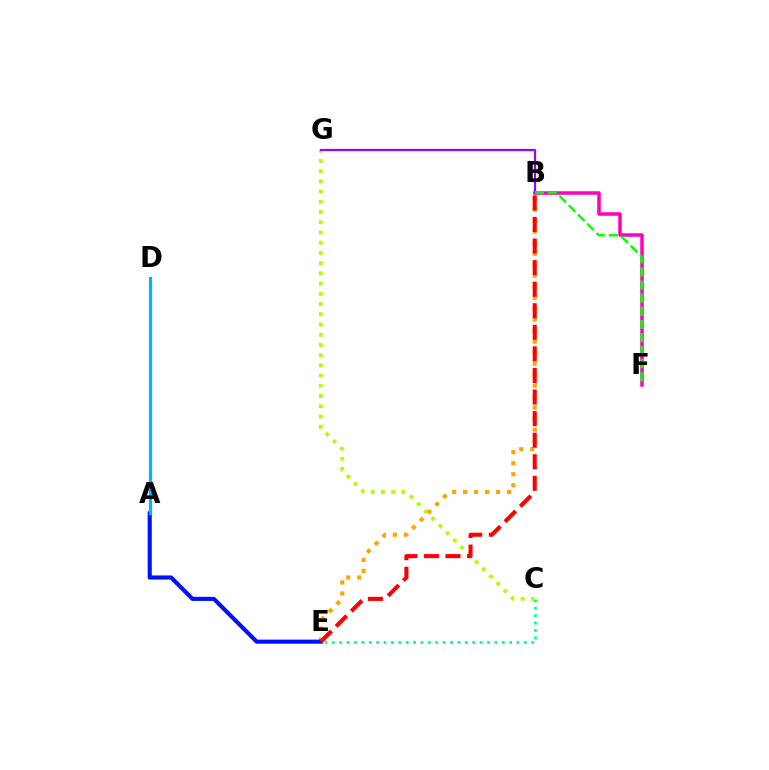{('B', 'F'): [{'color': '#ff00bd', 'line_style': 'solid', 'thickness': 2.52}, {'color': '#08ff00', 'line_style': 'dashed', 'thickness': 1.78}], ('C', 'G'): [{'color': '#b3ff00', 'line_style': 'dotted', 'thickness': 2.78}], ('B', 'E'): [{'color': '#ffa500', 'line_style': 'dotted', 'thickness': 2.99}, {'color': '#ff0000', 'line_style': 'dashed', 'thickness': 2.93}], ('B', 'G'): [{'color': '#9b00ff', 'line_style': 'solid', 'thickness': 1.59}], ('A', 'E'): [{'color': '#0010ff', 'line_style': 'solid', 'thickness': 2.96}], ('A', 'D'): [{'color': '#00b5ff', 'line_style': 'solid', 'thickness': 2.31}], ('C', 'E'): [{'color': '#00ff9d', 'line_style': 'dotted', 'thickness': 2.01}]}